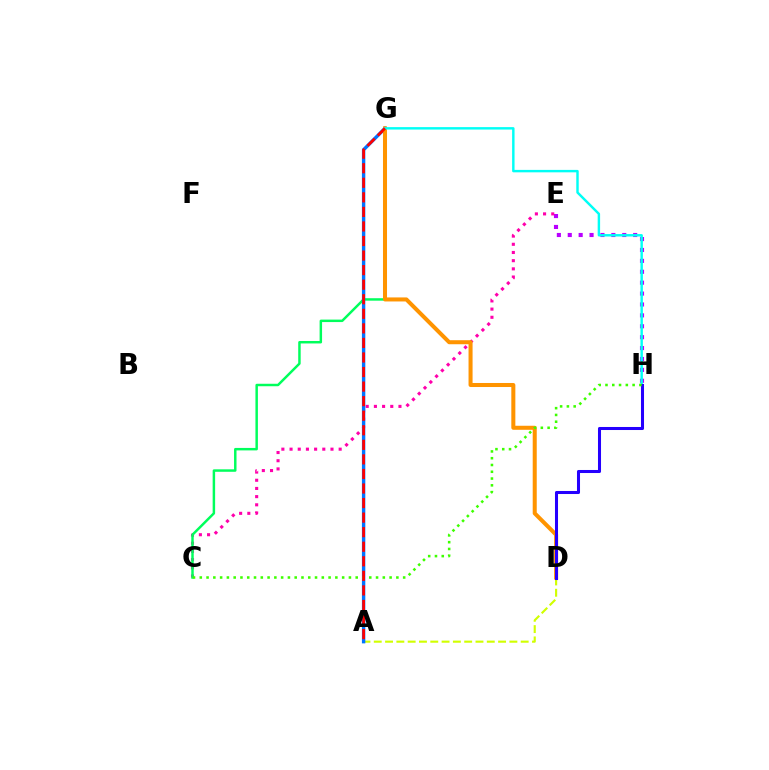{('E', 'H'): [{'color': '#b900ff', 'line_style': 'dotted', 'thickness': 2.96}], ('A', 'D'): [{'color': '#d1ff00', 'line_style': 'dashed', 'thickness': 1.54}], ('C', 'E'): [{'color': '#ff00ac', 'line_style': 'dotted', 'thickness': 2.22}], ('C', 'G'): [{'color': '#00ff5c', 'line_style': 'solid', 'thickness': 1.78}], ('A', 'G'): [{'color': '#0074ff', 'line_style': 'solid', 'thickness': 2.45}, {'color': '#ff0000', 'line_style': 'dashed', 'thickness': 1.98}], ('D', 'G'): [{'color': '#ff9400', 'line_style': 'solid', 'thickness': 2.9}], ('G', 'H'): [{'color': '#00fff6', 'line_style': 'solid', 'thickness': 1.75}], ('D', 'H'): [{'color': '#2500ff', 'line_style': 'solid', 'thickness': 2.19}], ('C', 'H'): [{'color': '#3dff00', 'line_style': 'dotted', 'thickness': 1.84}]}